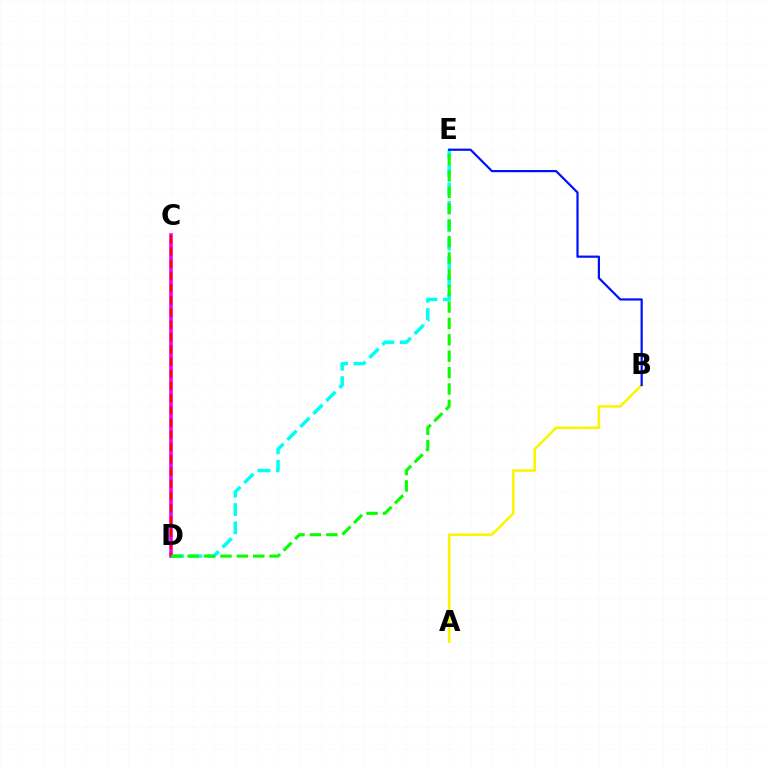{('D', 'E'): [{'color': '#00fff6', 'line_style': 'dashed', 'thickness': 2.5}, {'color': '#08ff00', 'line_style': 'dashed', 'thickness': 2.23}], ('C', 'D'): [{'color': '#ee00ff', 'line_style': 'solid', 'thickness': 2.59}, {'color': '#ff0000', 'line_style': 'dashed', 'thickness': 1.66}], ('A', 'B'): [{'color': '#fcf500', 'line_style': 'solid', 'thickness': 1.85}], ('B', 'E'): [{'color': '#0010ff', 'line_style': 'solid', 'thickness': 1.59}]}